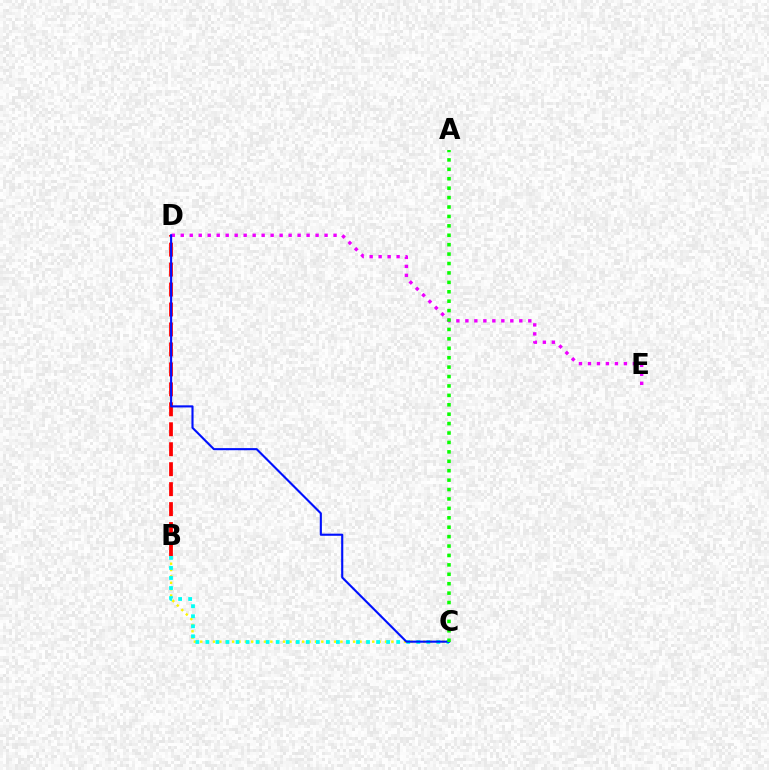{('B', 'D'): [{'color': '#ff0000', 'line_style': 'dashed', 'thickness': 2.71}], ('B', 'C'): [{'color': '#fcf500', 'line_style': 'dotted', 'thickness': 1.73}, {'color': '#00fff6', 'line_style': 'dotted', 'thickness': 2.73}], ('D', 'E'): [{'color': '#ee00ff', 'line_style': 'dotted', 'thickness': 2.44}], ('C', 'D'): [{'color': '#0010ff', 'line_style': 'solid', 'thickness': 1.52}], ('A', 'C'): [{'color': '#08ff00', 'line_style': 'dotted', 'thickness': 2.56}]}